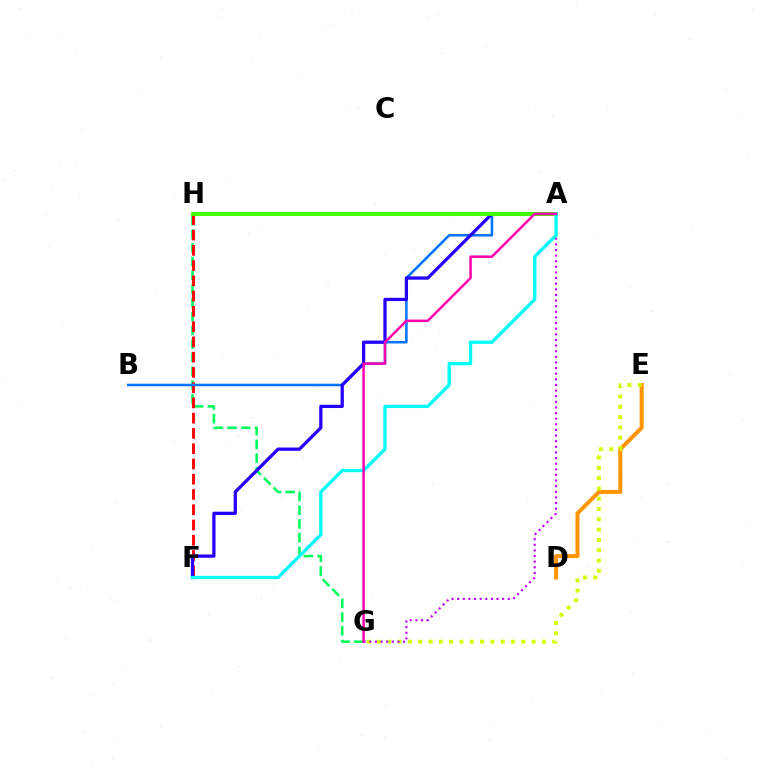{('D', 'E'): [{'color': '#ff9400', 'line_style': 'solid', 'thickness': 2.88}], ('G', 'H'): [{'color': '#00ff5c', 'line_style': 'dashed', 'thickness': 1.86}], ('F', 'H'): [{'color': '#ff0000', 'line_style': 'dashed', 'thickness': 2.07}], ('E', 'G'): [{'color': '#d1ff00', 'line_style': 'dotted', 'thickness': 2.8}], ('A', 'B'): [{'color': '#0074ff', 'line_style': 'solid', 'thickness': 1.84}], ('A', 'G'): [{'color': '#b900ff', 'line_style': 'dotted', 'thickness': 1.53}, {'color': '#ff00ac', 'line_style': 'solid', 'thickness': 1.8}], ('A', 'F'): [{'color': '#2500ff', 'line_style': 'solid', 'thickness': 2.34}, {'color': '#00fff6', 'line_style': 'solid', 'thickness': 2.38}], ('A', 'H'): [{'color': '#3dff00', 'line_style': 'solid', 'thickness': 2.77}]}